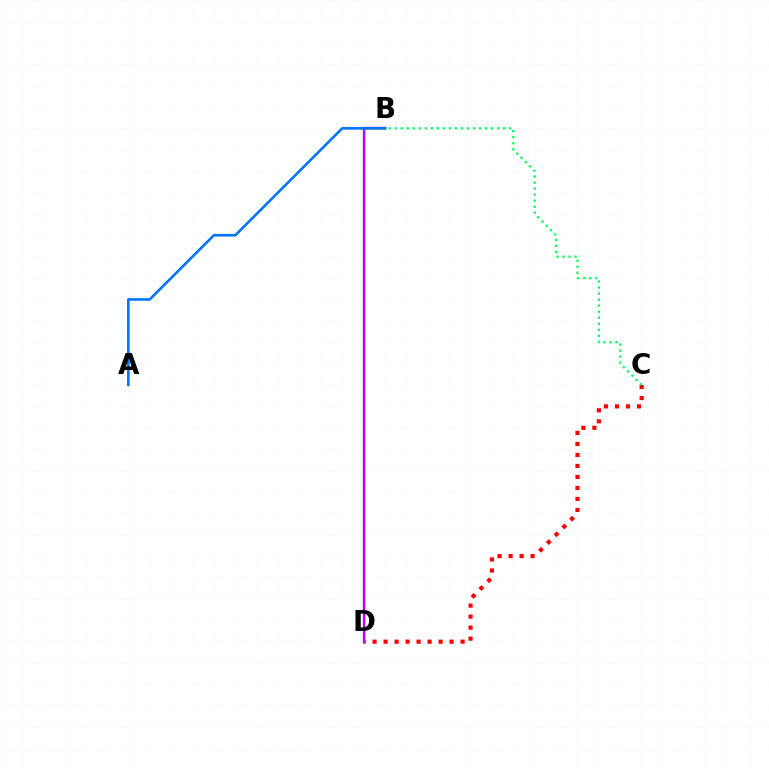{('B', 'D'): [{'color': '#d1ff00', 'line_style': 'solid', 'thickness': 1.86}, {'color': '#b900ff', 'line_style': 'solid', 'thickness': 1.68}], ('C', 'D'): [{'color': '#ff0000', 'line_style': 'dotted', 'thickness': 2.99}], ('A', 'B'): [{'color': '#0074ff', 'line_style': 'solid', 'thickness': 1.87}], ('B', 'C'): [{'color': '#00ff5c', 'line_style': 'dotted', 'thickness': 1.64}]}